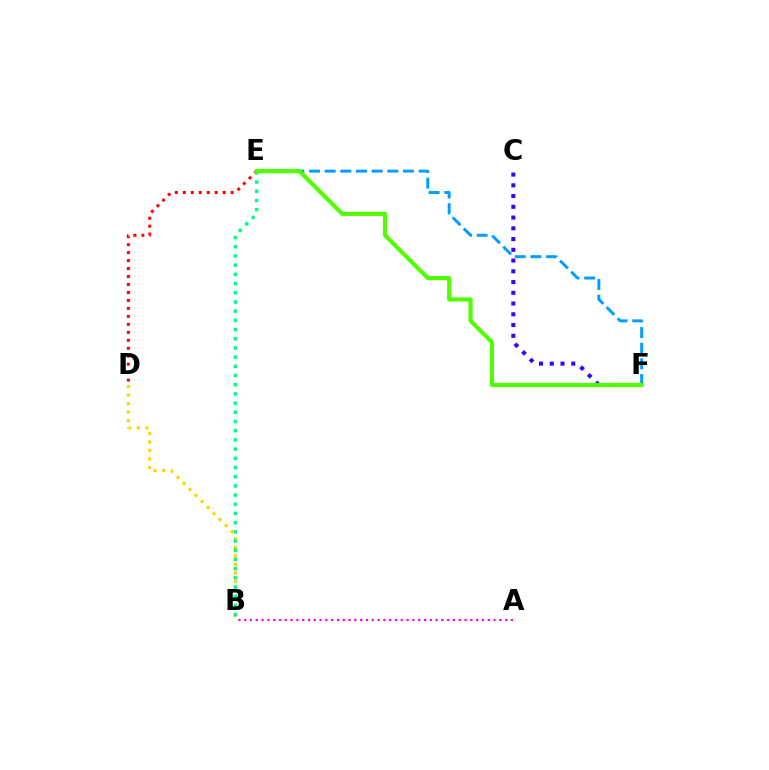{('B', 'D'): [{'color': '#ffd500', 'line_style': 'dotted', 'thickness': 2.32}], ('C', 'F'): [{'color': '#3700ff', 'line_style': 'dotted', 'thickness': 2.92}], ('D', 'E'): [{'color': '#ff0000', 'line_style': 'dotted', 'thickness': 2.17}], ('E', 'F'): [{'color': '#009eff', 'line_style': 'dashed', 'thickness': 2.13}, {'color': '#4fff00', 'line_style': 'solid', 'thickness': 2.98}], ('B', 'E'): [{'color': '#00ff86', 'line_style': 'dotted', 'thickness': 2.5}], ('A', 'B'): [{'color': '#ff00ed', 'line_style': 'dotted', 'thickness': 1.58}]}